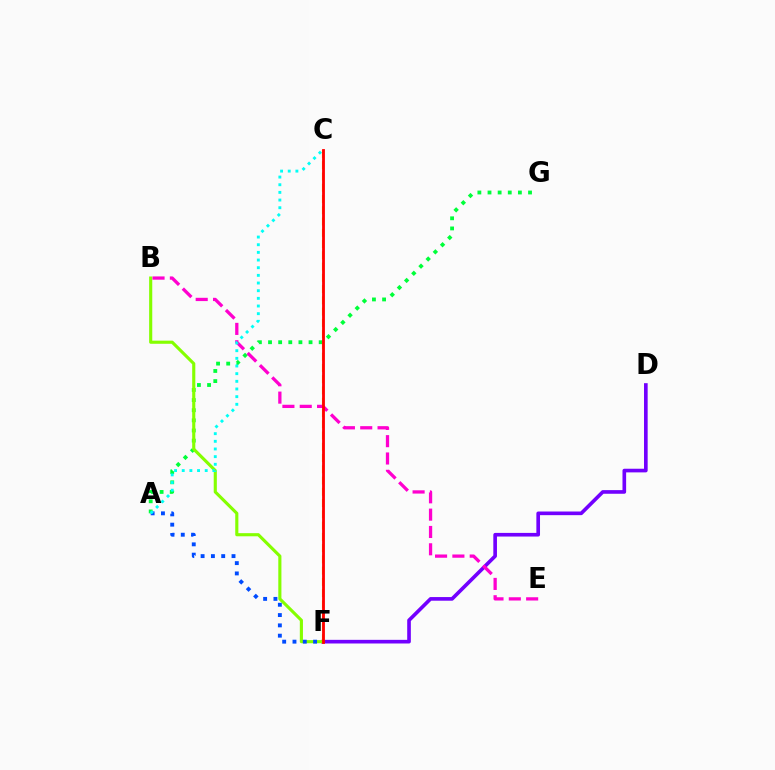{('D', 'F'): [{'color': '#7200ff', 'line_style': 'solid', 'thickness': 2.62}], ('A', 'G'): [{'color': '#00ff39', 'line_style': 'dotted', 'thickness': 2.75}], ('B', 'F'): [{'color': '#84ff00', 'line_style': 'solid', 'thickness': 2.25}], ('B', 'E'): [{'color': '#ff00cf', 'line_style': 'dashed', 'thickness': 2.35}], ('A', 'F'): [{'color': '#004bff', 'line_style': 'dotted', 'thickness': 2.8}], ('A', 'C'): [{'color': '#00fff6', 'line_style': 'dotted', 'thickness': 2.08}], ('C', 'F'): [{'color': '#ffbd00', 'line_style': 'dashed', 'thickness': 1.53}, {'color': '#ff0000', 'line_style': 'solid', 'thickness': 2.03}]}